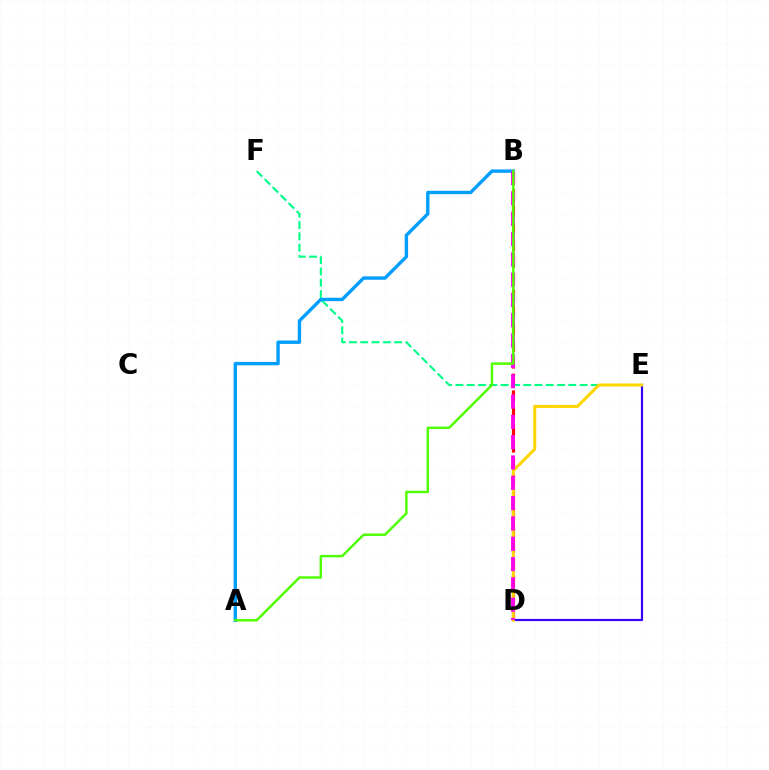{('B', 'D'): [{'color': '#ff0000', 'line_style': 'dashed', 'thickness': 2.28}, {'color': '#ff00ed', 'line_style': 'dashed', 'thickness': 2.76}], ('E', 'F'): [{'color': '#00ff86', 'line_style': 'dashed', 'thickness': 1.53}], ('D', 'E'): [{'color': '#3700ff', 'line_style': 'solid', 'thickness': 1.58}, {'color': '#ffd500', 'line_style': 'solid', 'thickness': 2.17}], ('A', 'B'): [{'color': '#009eff', 'line_style': 'solid', 'thickness': 2.44}, {'color': '#4fff00', 'line_style': 'solid', 'thickness': 1.76}]}